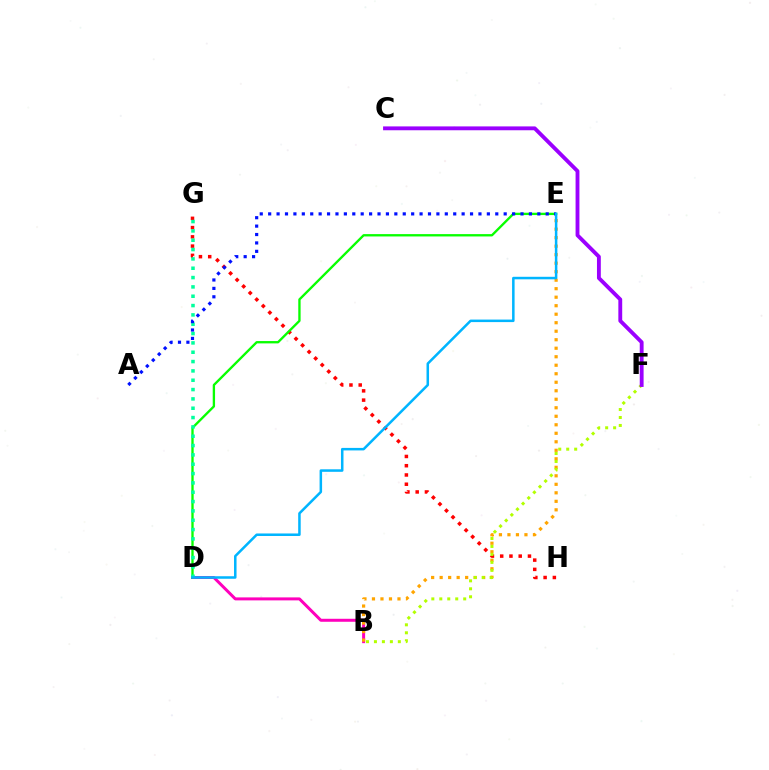{('B', 'D'): [{'color': '#ff00bd', 'line_style': 'solid', 'thickness': 2.15}], ('B', 'E'): [{'color': '#ffa500', 'line_style': 'dotted', 'thickness': 2.31}], ('G', 'H'): [{'color': '#ff0000', 'line_style': 'dotted', 'thickness': 2.52}], ('D', 'E'): [{'color': '#08ff00', 'line_style': 'solid', 'thickness': 1.68}, {'color': '#00b5ff', 'line_style': 'solid', 'thickness': 1.81}], ('D', 'G'): [{'color': '#00ff9d', 'line_style': 'dotted', 'thickness': 2.54}], ('B', 'F'): [{'color': '#b3ff00', 'line_style': 'dotted', 'thickness': 2.16}], ('C', 'F'): [{'color': '#9b00ff', 'line_style': 'solid', 'thickness': 2.77}], ('A', 'E'): [{'color': '#0010ff', 'line_style': 'dotted', 'thickness': 2.29}]}